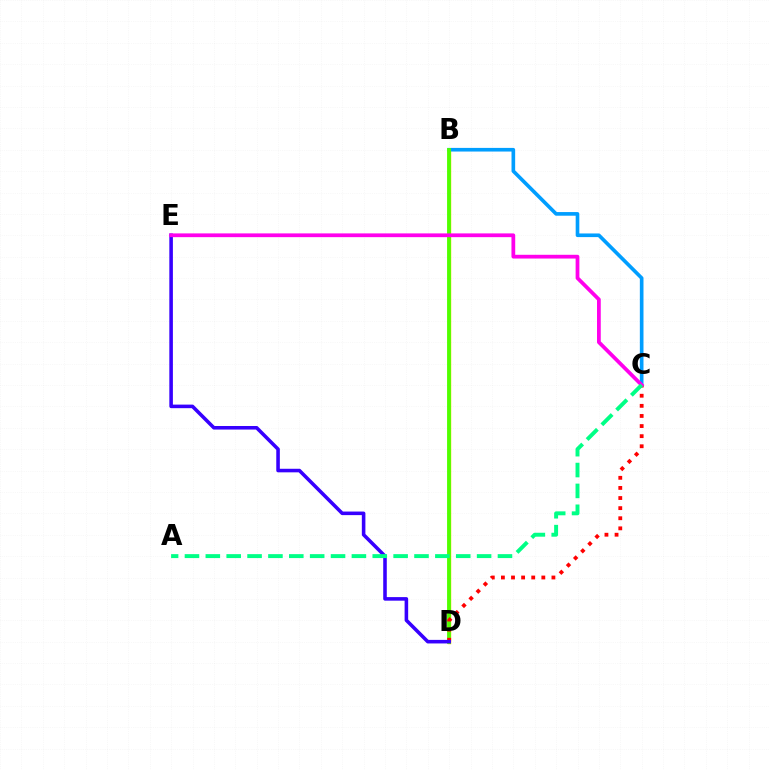{('B', 'D'): [{'color': '#ffd500', 'line_style': 'solid', 'thickness': 2.5}, {'color': '#4fff00', 'line_style': 'solid', 'thickness': 2.76}], ('B', 'C'): [{'color': '#009eff', 'line_style': 'solid', 'thickness': 2.62}], ('C', 'D'): [{'color': '#ff0000', 'line_style': 'dotted', 'thickness': 2.75}], ('D', 'E'): [{'color': '#3700ff', 'line_style': 'solid', 'thickness': 2.57}], ('C', 'E'): [{'color': '#ff00ed', 'line_style': 'solid', 'thickness': 2.7}], ('A', 'C'): [{'color': '#00ff86', 'line_style': 'dashed', 'thickness': 2.83}]}